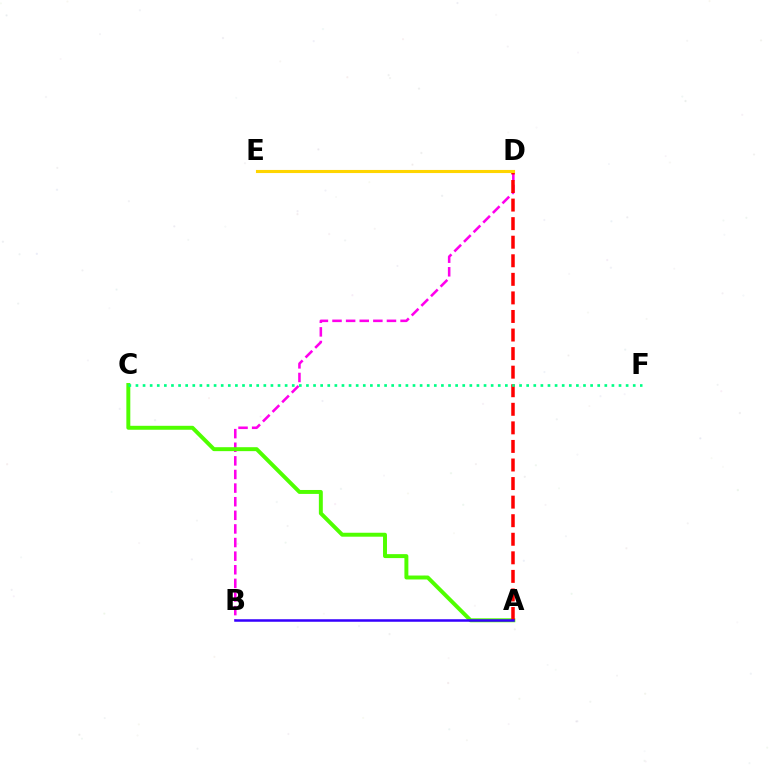{('B', 'D'): [{'color': '#ff00ed', 'line_style': 'dashed', 'thickness': 1.85}], ('A', 'C'): [{'color': '#4fff00', 'line_style': 'solid', 'thickness': 2.84}], ('A', 'D'): [{'color': '#ff0000', 'line_style': 'dashed', 'thickness': 2.52}], ('A', 'B'): [{'color': '#3700ff', 'line_style': 'solid', 'thickness': 1.82}], ('D', 'E'): [{'color': '#009eff', 'line_style': 'dotted', 'thickness': 1.98}, {'color': '#ffd500', 'line_style': 'solid', 'thickness': 2.23}], ('C', 'F'): [{'color': '#00ff86', 'line_style': 'dotted', 'thickness': 1.93}]}